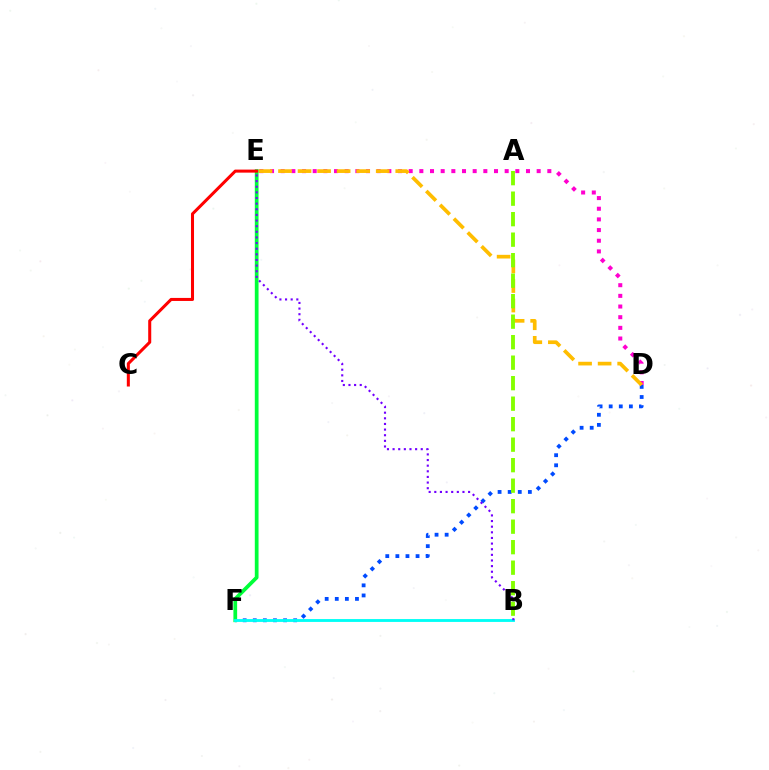{('D', 'E'): [{'color': '#ff00cf', 'line_style': 'dotted', 'thickness': 2.9}, {'color': '#ffbd00', 'line_style': 'dashed', 'thickness': 2.65}], ('D', 'F'): [{'color': '#004bff', 'line_style': 'dotted', 'thickness': 2.74}], ('E', 'F'): [{'color': '#00ff39', 'line_style': 'solid', 'thickness': 2.69}], ('B', 'F'): [{'color': '#00fff6', 'line_style': 'solid', 'thickness': 2.05}], ('B', 'E'): [{'color': '#7200ff', 'line_style': 'dotted', 'thickness': 1.53}], ('A', 'B'): [{'color': '#84ff00', 'line_style': 'dashed', 'thickness': 2.79}], ('C', 'E'): [{'color': '#ff0000', 'line_style': 'solid', 'thickness': 2.19}]}